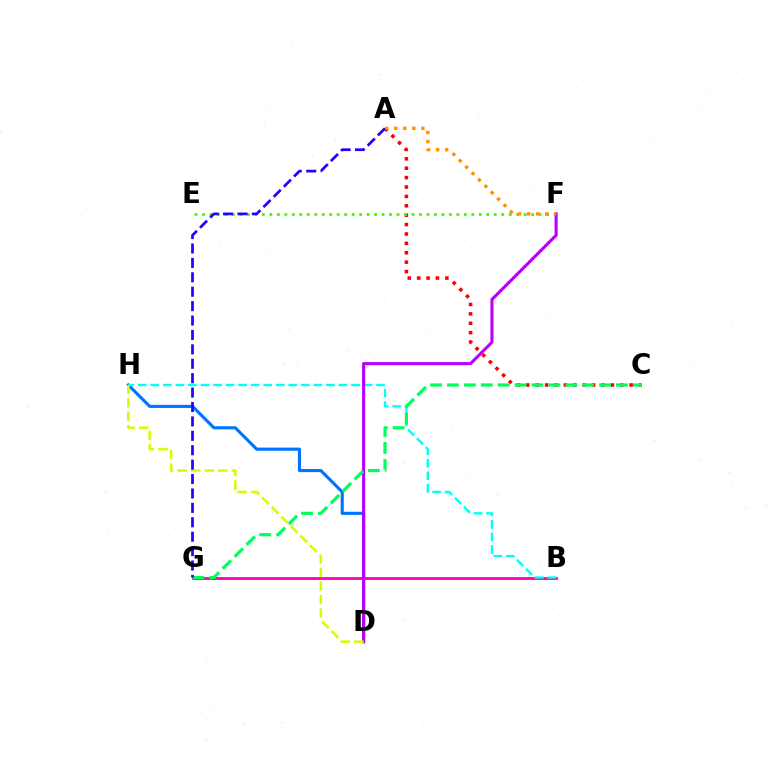{('A', 'C'): [{'color': '#ff0000', 'line_style': 'dotted', 'thickness': 2.55}], ('E', 'F'): [{'color': '#3dff00', 'line_style': 'dotted', 'thickness': 2.03}], ('D', 'H'): [{'color': '#0074ff', 'line_style': 'solid', 'thickness': 2.24}, {'color': '#d1ff00', 'line_style': 'dashed', 'thickness': 1.84}], ('B', 'G'): [{'color': '#ff00ac', 'line_style': 'solid', 'thickness': 2.0}], ('B', 'H'): [{'color': '#00fff6', 'line_style': 'dashed', 'thickness': 1.7}], ('D', 'F'): [{'color': '#b900ff', 'line_style': 'solid', 'thickness': 2.22}], ('C', 'G'): [{'color': '#00ff5c', 'line_style': 'dashed', 'thickness': 2.3}], ('A', 'F'): [{'color': '#ff9400', 'line_style': 'dotted', 'thickness': 2.46}], ('A', 'G'): [{'color': '#2500ff', 'line_style': 'dashed', 'thickness': 1.96}]}